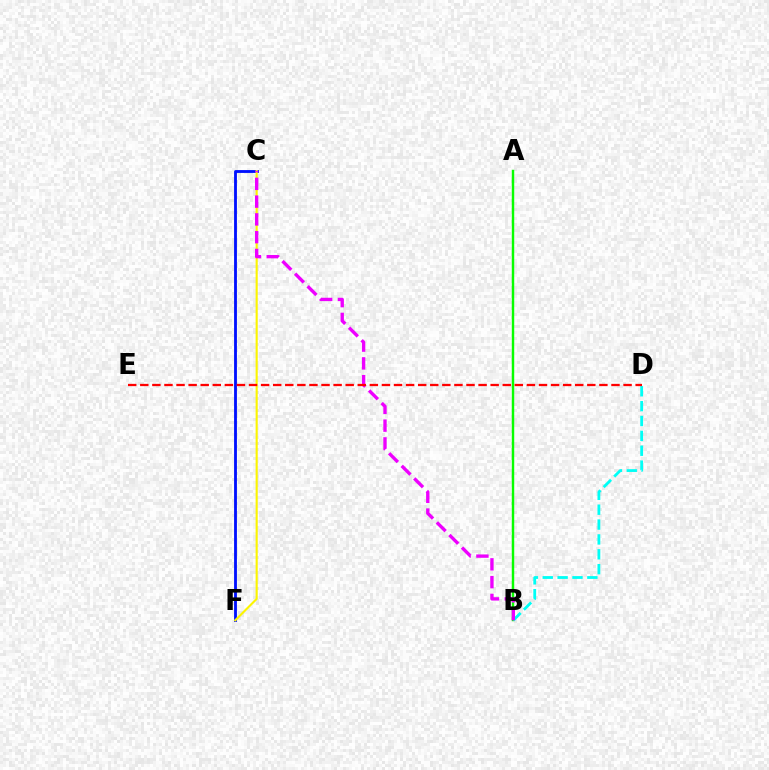{('A', 'B'): [{'color': '#08ff00', 'line_style': 'solid', 'thickness': 1.76}], ('B', 'D'): [{'color': '#00fff6', 'line_style': 'dashed', 'thickness': 2.02}], ('C', 'F'): [{'color': '#0010ff', 'line_style': 'solid', 'thickness': 2.04}, {'color': '#fcf500', 'line_style': 'solid', 'thickness': 1.52}], ('B', 'C'): [{'color': '#ee00ff', 'line_style': 'dashed', 'thickness': 2.42}], ('D', 'E'): [{'color': '#ff0000', 'line_style': 'dashed', 'thickness': 1.64}]}